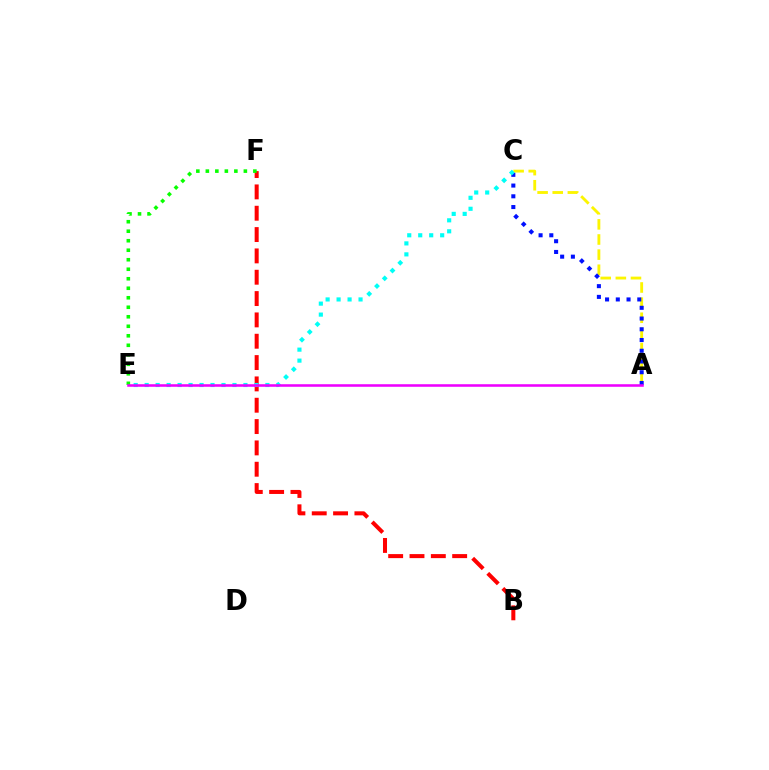{('B', 'F'): [{'color': '#ff0000', 'line_style': 'dashed', 'thickness': 2.9}], ('A', 'C'): [{'color': '#fcf500', 'line_style': 'dashed', 'thickness': 2.05}, {'color': '#0010ff', 'line_style': 'dotted', 'thickness': 2.92}], ('E', 'F'): [{'color': '#08ff00', 'line_style': 'dotted', 'thickness': 2.58}], ('C', 'E'): [{'color': '#00fff6', 'line_style': 'dotted', 'thickness': 2.98}], ('A', 'E'): [{'color': '#ee00ff', 'line_style': 'solid', 'thickness': 1.84}]}